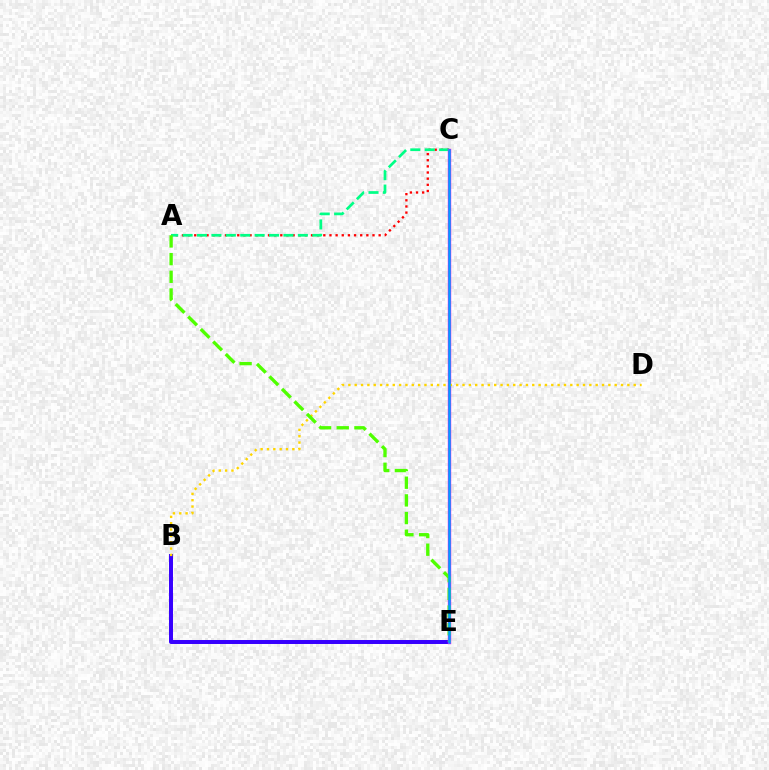{('A', 'C'): [{'color': '#ff0000', 'line_style': 'dotted', 'thickness': 1.67}, {'color': '#00ff86', 'line_style': 'dashed', 'thickness': 1.96}], ('B', 'E'): [{'color': '#3700ff', 'line_style': 'solid', 'thickness': 2.86}], ('C', 'E'): [{'color': '#ff00ed', 'line_style': 'solid', 'thickness': 2.43}, {'color': '#009eff', 'line_style': 'solid', 'thickness': 1.8}], ('B', 'D'): [{'color': '#ffd500', 'line_style': 'dotted', 'thickness': 1.72}], ('A', 'E'): [{'color': '#4fff00', 'line_style': 'dashed', 'thickness': 2.4}]}